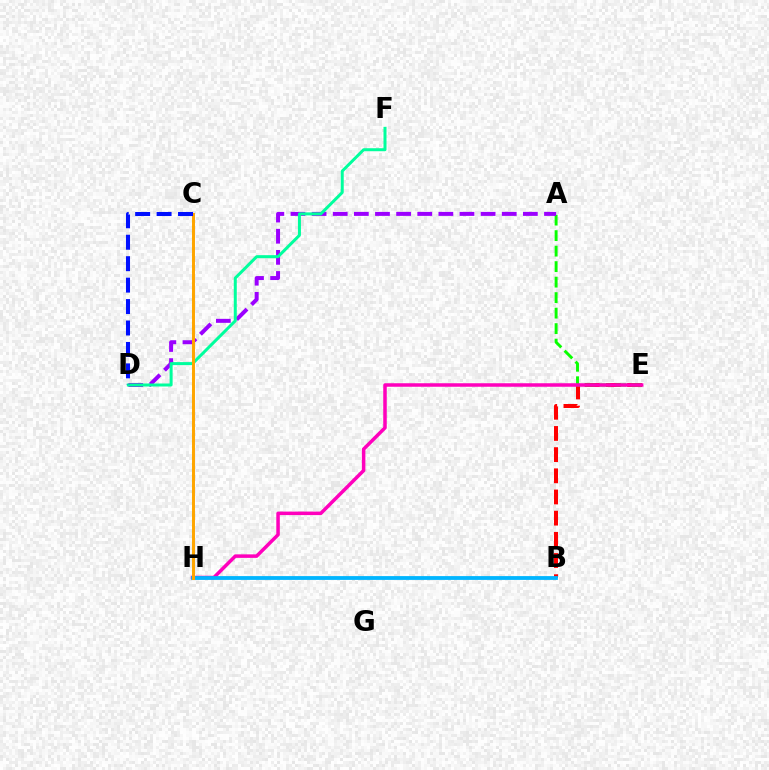{('B', 'E'): [{'color': '#ff0000', 'line_style': 'dashed', 'thickness': 2.88}], ('A', 'E'): [{'color': '#08ff00', 'line_style': 'dashed', 'thickness': 2.11}], ('A', 'D'): [{'color': '#9b00ff', 'line_style': 'dashed', 'thickness': 2.87}], ('E', 'H'): [{'color': '#ff00bd', 'line_style': 'solid', 'thickness': 2.52}], ('C', 'H'): [{'color': '#b3ff00', 'line_style': 'dotted', 'thickness': 1.54}, {'color': '#ffa500', 'line_style': 'solid', 'thickness': 2.14}], ('B', 'H'): [{'color': '#00b5ff', 'line_style': 'solid', 'thickness': 2.74}], ('D', 'F'): [{'color': '#00ff9d', 'line_style': 'solid', 'thickness': 2.16}], ('C', 'D'): [{'color': '#0010ff', 'line_style': 'dashed', 'thickness': 2.91}]}